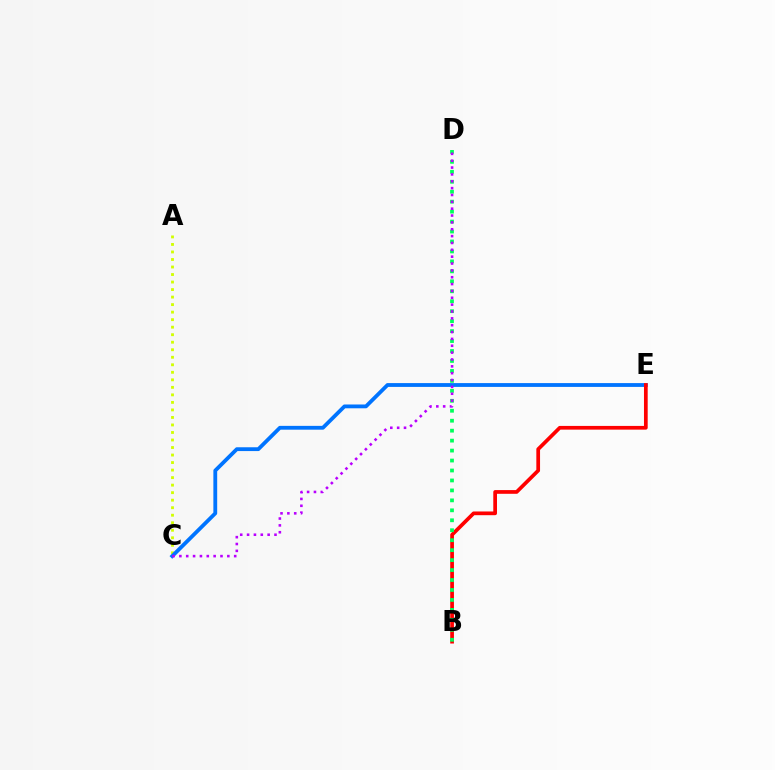{('A', 'C'): [{'color': '#d1ff00', 'line_style': 'dotted', 'thickness': 2.04}], ('C', 'E'): [{'color': '#0074ff', 'line_style': 'solid', 'thickness': 2.74}], ('B', 'E'): [{'color': '#ff0000', 'line_style': 'solid', 'thickness': 2.67}], ('B', 'D'): [{'color': '#00ff5c', 'line_style': 'dotted', 'thickness': 2.71}], ('C', 'D'): [{'color': '#b900ff', 'line_style': 'dotted', 'thickness': 1.86}]}